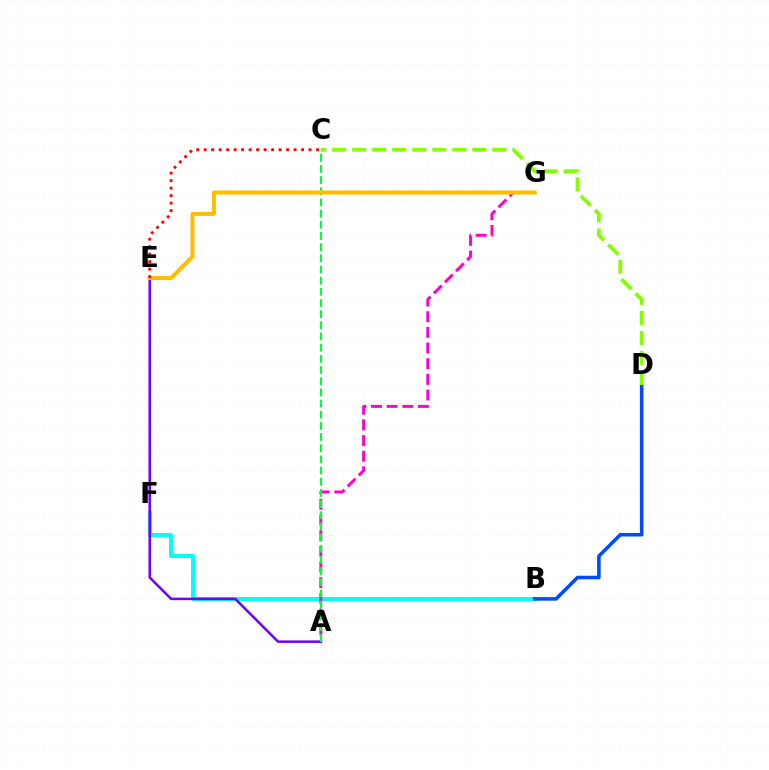{('B', 'F'): [{'color': '#00fff6', 'line_style': 'solid', 'thickness': 2.88}], ('A', 'E'): [{'color': '#7200ff', 'line_style': 'solid', 'thickness': 1.81}], ('A', 'G'): [{'color': '#ff00cf', 'line_style': 'dashed', 'thickness': 2.13}], ('A', 'C'): [{'color': '#00ff39', 'line_style': 'dashed', 'thickness': 1.52}], ('B', 'D'): [{'color': '#004bff', 'line_style': 'solid', 'thickness': 2.56}], ('E', 'G'): [{'color': '#ffbd00', 'line_style': 'solid', 'thickness': 2.91}], ('C', 'E'): [{'color': '#ff0000', 'line_style': 'dotted', 'thickness': 2.04}], ('C', 'D'): [{'color': '#84ff00', 'line_style': 'dashed', 'thickness': 2.72}]}